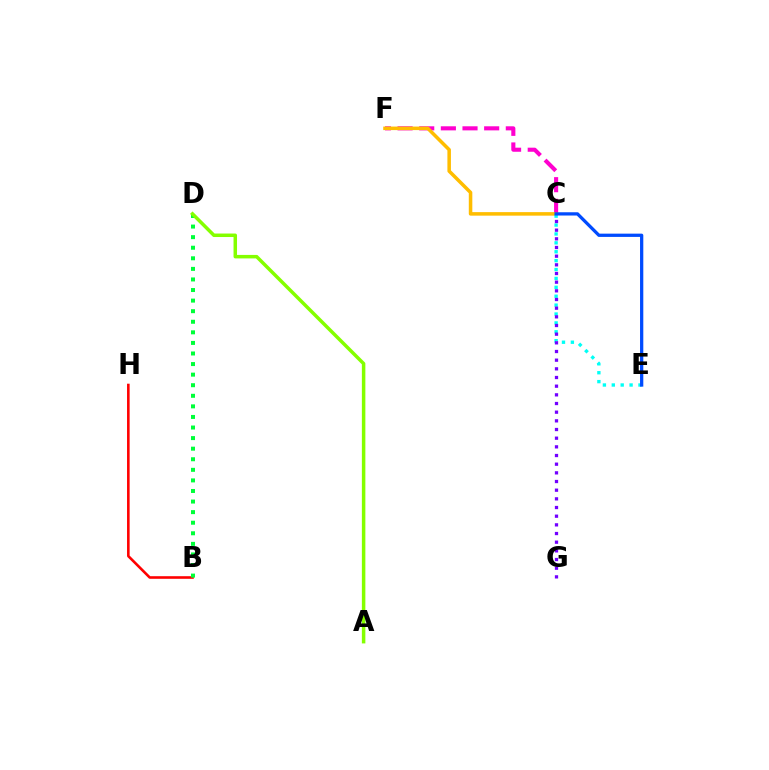{('C', 'F'): [{'color': '#ff00cf', 'line_style': 'dashed', 'thickness': 2.94}, {'color': '#ffbd00', 'line_style': 'solid', 'thickness': 2.54}], ('C', 'E'): [{'color': '#00fff6', 'line_style': 'dotted', 'thickness': 2.42}, {'color': '#004bff', 'line_style': 'solid', 'thickness': 2.35}], ('C', 'G'): [{'color': '#7200ff', 'line_style': 'dotted', 'thickness': 2.35}], ('B', 'H'): [{'color': '#ff0000', 'line_style': 'solid', 'thickness': 1.87}], ('B', 'D'): [{'color': '#00ff39', 'line_style': 'dotted', 'thickness': 2.87}], ('A', 'D'): [{'color': '#84ff00', 'line_style': 'solid', 'thickness': 2.52}]}